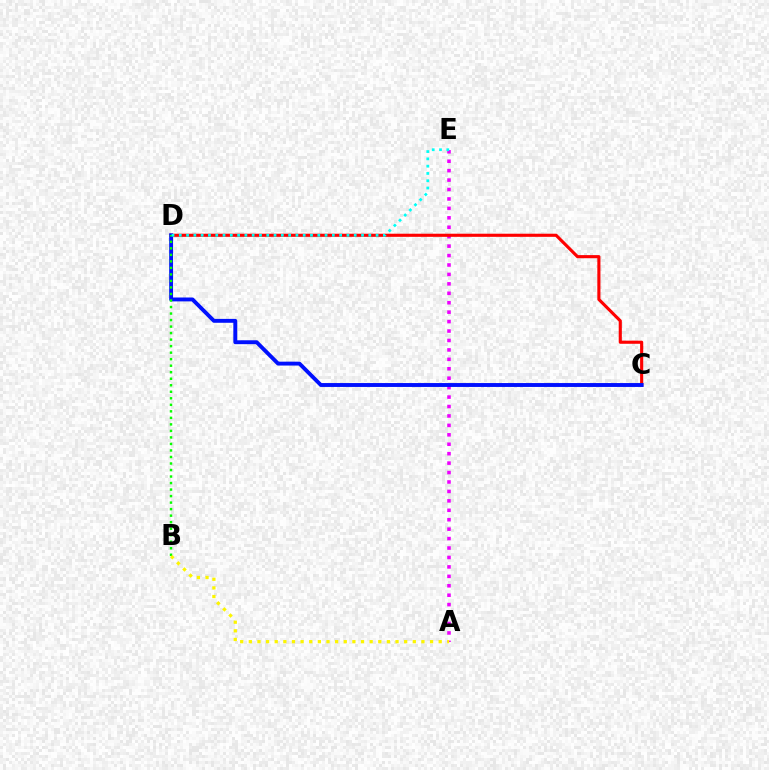{('A', 'E'): [{'color': '#ee00ff', 'line_style': 'dotted', 'thickness': 2.56}], ('C', 'D'): [{'color': '#ff0000', 'line_style': 'solid', 'thickness': 2.25}, {'color': '#0010ff', 'line_style': 'solid', 'thickness': 2.8}], ('B', 'D'): [{'color': '#08ff00', 'line_style': 'dotted', 'thickness': 1.77}], ('A', 'B'): [{'color': '#fcf500', 'line_style': 'dotted', 'thickness': 2.34}], ('D', 'E'): [{'color': '#00fff6', 'line_style': 'dotted', 'thickness': 1.98}]}